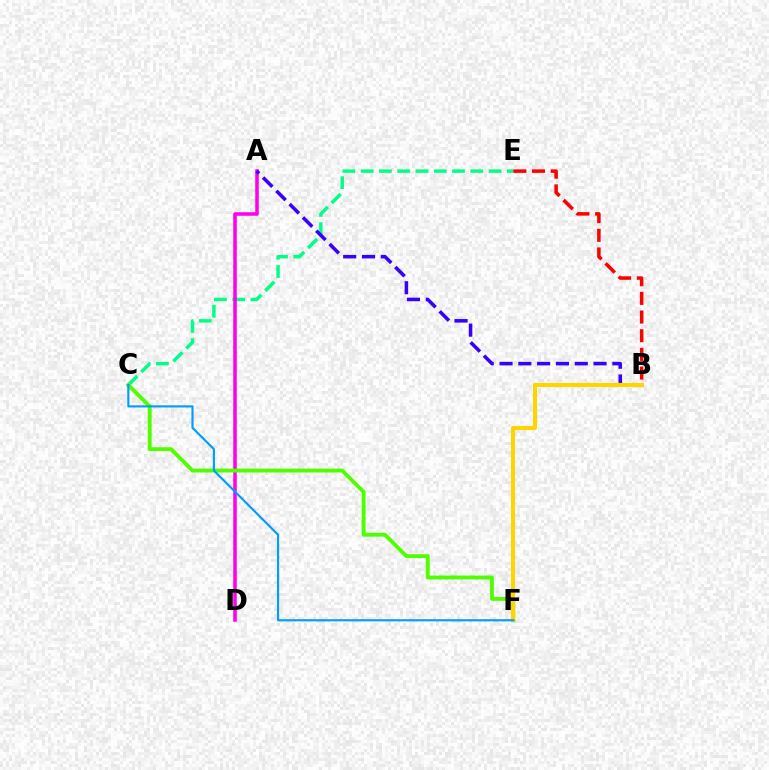{('C', 'E'): [{'color': '#00ff86', 'line_style': 'dashed', 'thickness': 2.48}], ('A', 'D'): [{'color': '#ff00ed', 'line_style': 'solid', 'thickness': 2.55}], ('B', 'E'): [{'color': '#ff0000', 'line_style': 'dashed', 'thickness': 2.54}], ('A', 'B'): [{'color': '#3700ff', 'line_style': 'dashed', 'thickness': 2.55}], ('C', 'F'): [{'color': '#4fff00', 'line_style': 'solid', 'thickness': 2.78}, {'color': '#009eff', 'line_style': 'solid', 'thickness': 1.56}], ('B', 'F'): [{'color': '#ffd500', 'line_style': 'solid', 'thickness': 2.95}]}